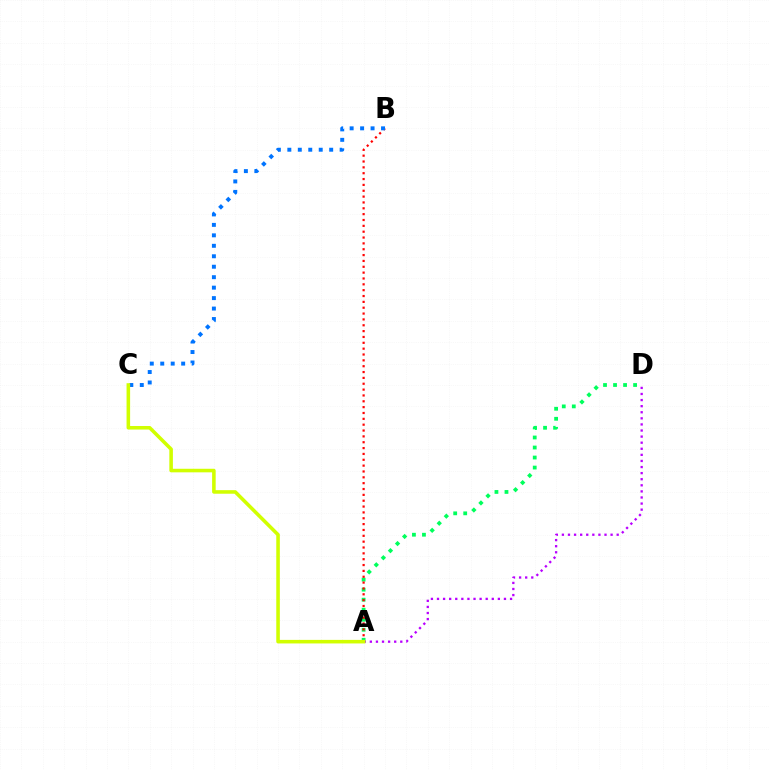{('A', 'D'): [{'color': '#00ff5c', 'line_style': 'dotted', 'thickness': 2.72}, {'color': '#b900ff', 'line_style': 'dotted', 'thickness': 1.65}], ('A', 'B'): [{'color': '#ff0000', 'line_style': 'dotted', 'thickness': 1.59}], ('B', 'C'): [{'color': '#0074ff', 'line_style': 'dotted', 'thickness': 2.84}], ('A', 'C'): [{'color': '#d1ff00', 'line_style': 'solid', 'thickness': 2.57}]}